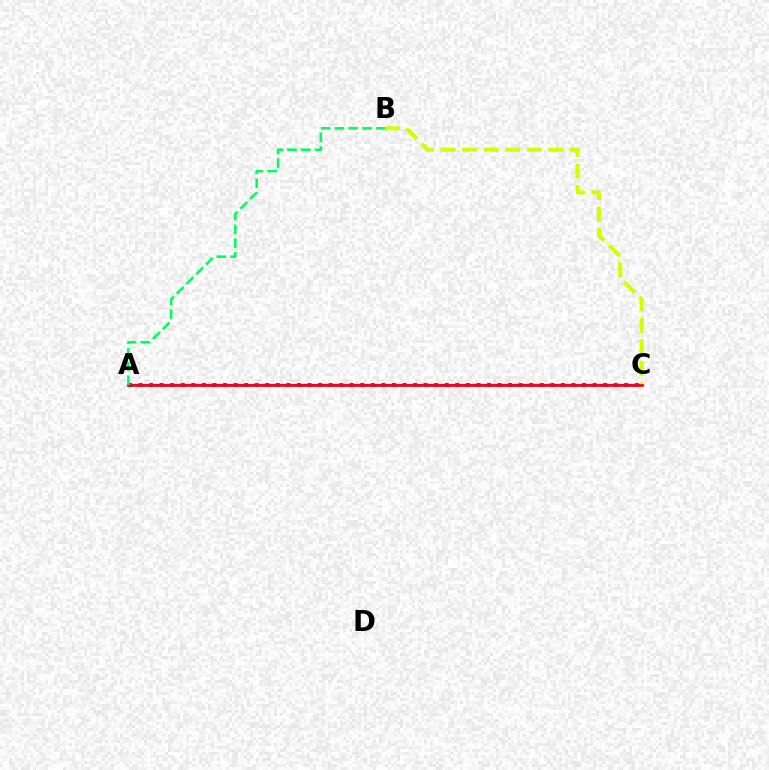{('A', 'C'): [{'color': '#0074ff', 'line_style': 'solid', 'thickness': 1.62}, {'color': '#b900ff', 'line_style': 'dotted', 'thickness': 2.87}, {'color': '#ff0000', 'line_style': 'solid', 'thickness': 1.93}], ('B', 'C'): [{'color': '#d1ff00', 'line_style': 'dashed', 'thickness': 2.92}], ('A', 'B'): [{'color': '#00ff5c', 'line_style': 'dashed', 'thickness': 1.87}]}